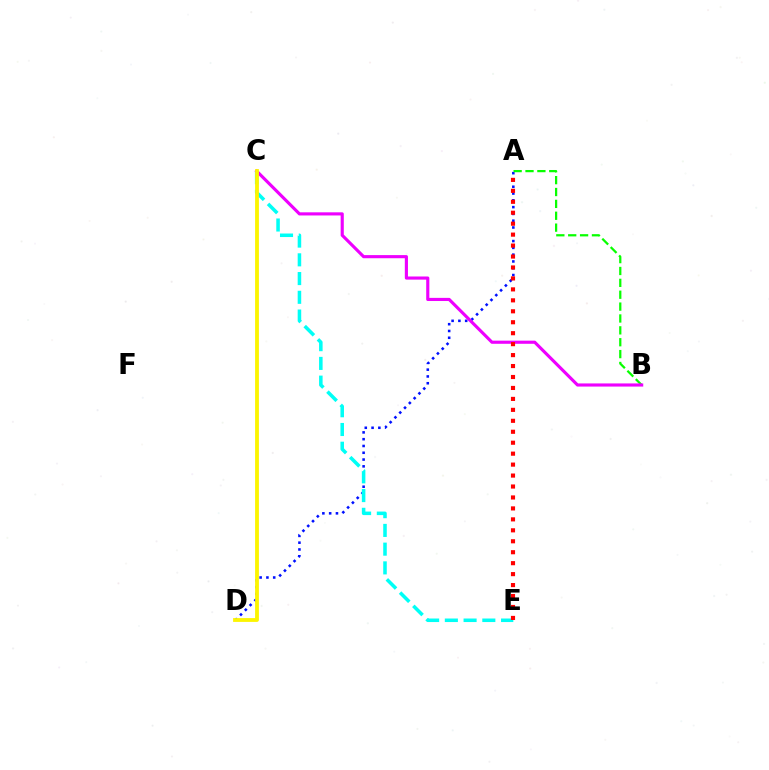{('A', 'D'): [{'color': '#0010ff', 'line_style': 'dotted', 'thickness': 1.84}], ('A', 'B'): [{'color': '#08ff00', 'line_style': 'dashed', 'thickness': 1.61}], ('C', 'E'): [{'color': '#00fff6', 'line_style': 'dashed', 'thickness': 2.55}], ('B', 'C'): [{'color': '#ee00ff', 'line_style': 'solid', 'thickness': 2.26}], ('C', 'D'): [{'color': '#fcf500', 'line_style': 'solid', 'thickness': 2.74}], ('A', 'E'): [{'color': '#ff0000', 'line_style': 'dotted', 'thickness': 2.98}]}